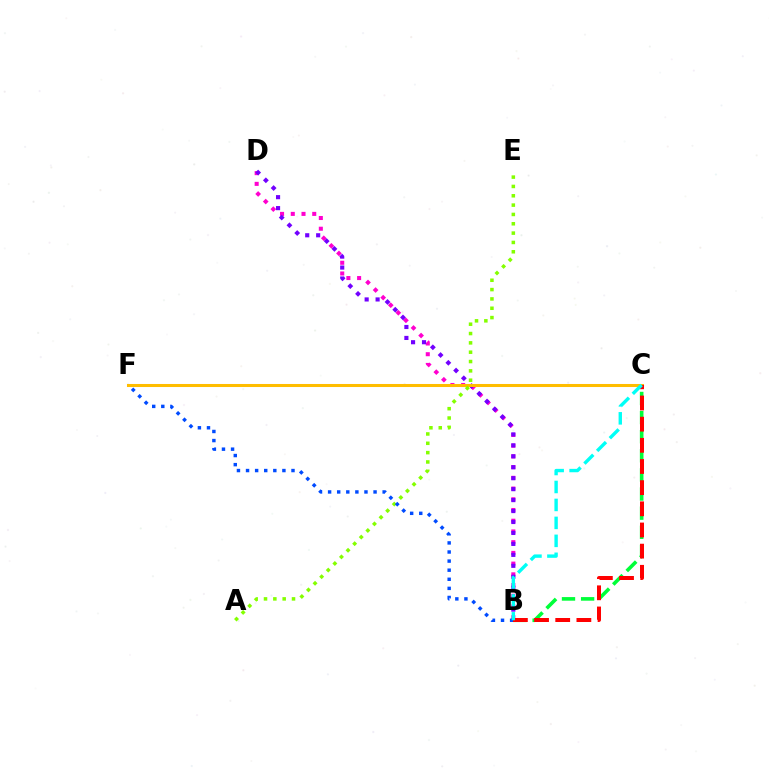{('B', 'D'): [{'color': '#ff00cf', 'line_style': 'dotted', 'thickness': 2.91}, {'color': '#7200ff', 'line_style': 'dotted', 'thickness': 2.97}], ('C', 'F'): [{'color': '#ffbd00', 'line_style': 'solid', 'thickness': 2.19}], ('B', 'C'): [{'color': '#00ff39', 'line_style': 'dashed', 'thickness': 2.6}, {'color': '#ff0000', 'line_style': 'dashed', 'thickness': 2.88}, {'color': '#00fff6', 'line_style': 'dashed', 'thickness': 2.44}], ('A', 'E'): [{'color': '#84ff00', 'line_style': 'dotted', 'thickness': 2.54}], ('B', 'F'): [{'color': '#004bff', 'line_style': 'dotted', 'thickness': 2.47}]}